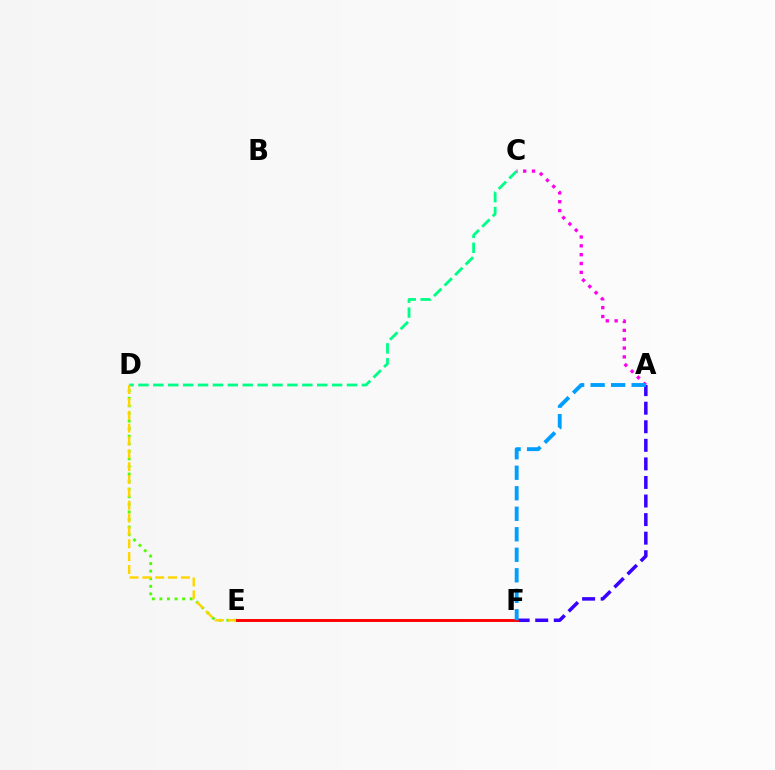{('D', 'E'): [{'color': '#4fff00', 'line_style': 'dotted', 'thickness': 2.06}, {'color': '#ffd500', 'line_style': 'dashed', 'thickness': 1.75}], ('C', 'D'): [{'color': '#00ff86', 'line_style': 'dashed', 'thickness': 2.02}], ('A', 'C'): [{'color': '#ff00ed', 'line_style': 'dotted', 'thickness': 2.4}], ('A', 'F'): [{'color': '#3700ff', 'line_style': 'dashed', 'thickness': 2.52}, {'color': '#009eff', 'line_style': 'dashed', 'thickness': 2.79}], ('E', 'F'): [{'color': '#ff0000', 'line_style': 'solid', 'thickness': 2.1}]}